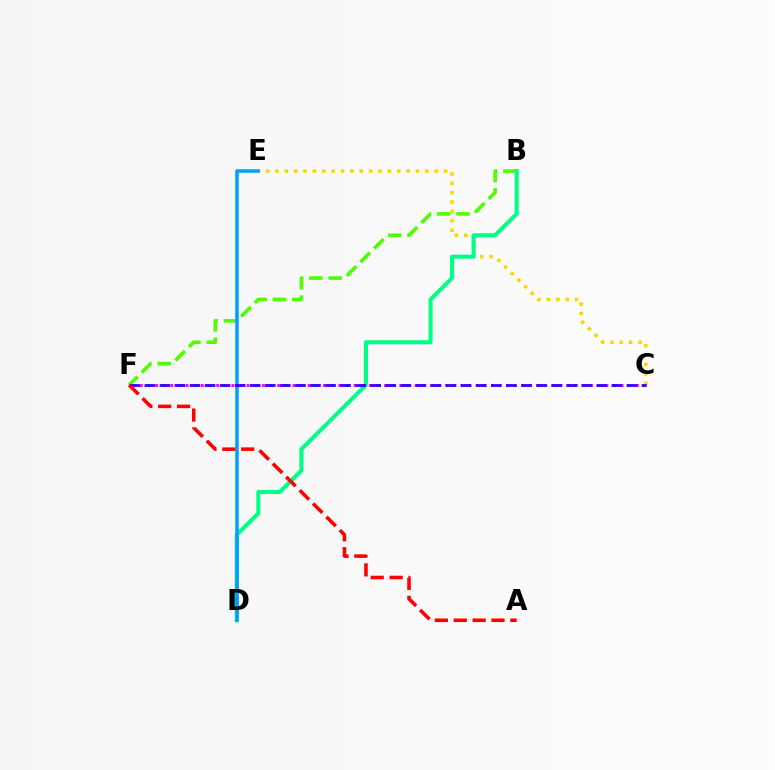{('C', 'E'): [{'color': '#ffd500', 'line_style': 'dotted', 'thickness': 2.54}], ('B', 'F'): [{'color': '#4fff00', 'line_style': 'dashed', 'thickness': 2.62}], ('C', 'F'): [{'color': '#ff00ed', 'line_style': 'dotted', 'thickness': 2.07}, {'color': '#3700ff', 'line_style': 'dashed', 'thickness': 2.05}], ('B', 'D'): [{'color': '#00ff86', 'line_style': 'solid', 'thickness': 2.93}], ('D', 'E'): [{'color': '#009eff', 'line_style': 'solid', 'thickness': 2.53}], ('A', 'F'): [{'color': '#ff0000', 'line_style': 'dashed', 'thickness': 2.56}]}